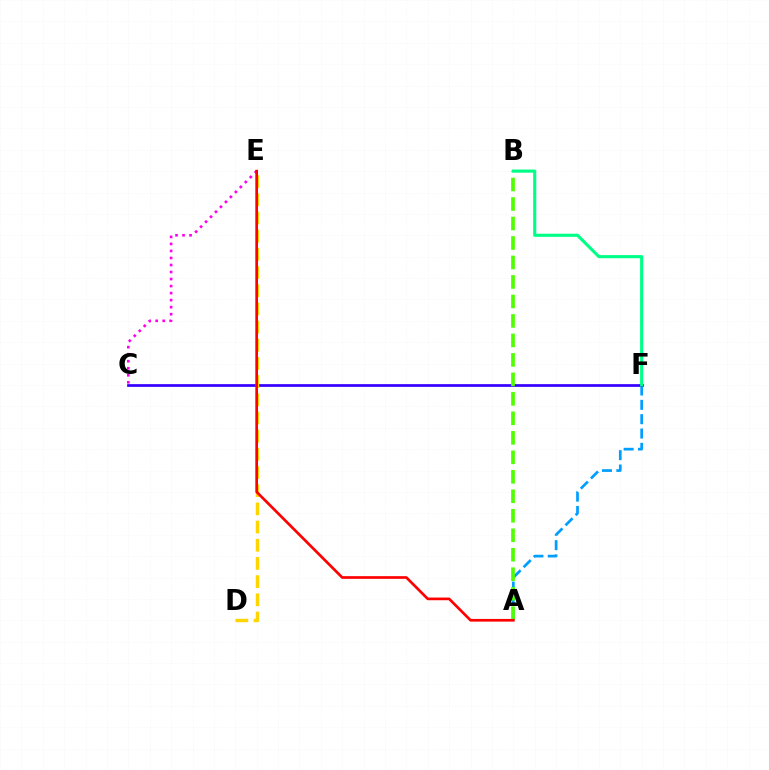{('A', 'F'): [{'color': '#009eff', 'line_style': 'dashed', 'thickness': 1.95}], ('C', 'E'): [{'color': '#ff00ed', 'line_style': 'dotted', 'thickness': 1.91}], ('C', 'F'): [{'color': '#3700ff', 'line_style': 'solid', 'thickness': 1.97}], ('A', 'B'): [{'color': '#4fff00', 'line_style': 'dashed', 'thickness': 2.65}], ('B', 'F'): [{'color': '#00ff86', 'line_style': 'solid', 'thickness': 2.25}], ('D', 'E'): [{'color': '#ffd500', 'line_style': 'dashed', 'thickness': 2.47}], ('A', 'E'): [{'color': '#ff0000', 'line_style': 'solid', 'thickness': 1.93}]}